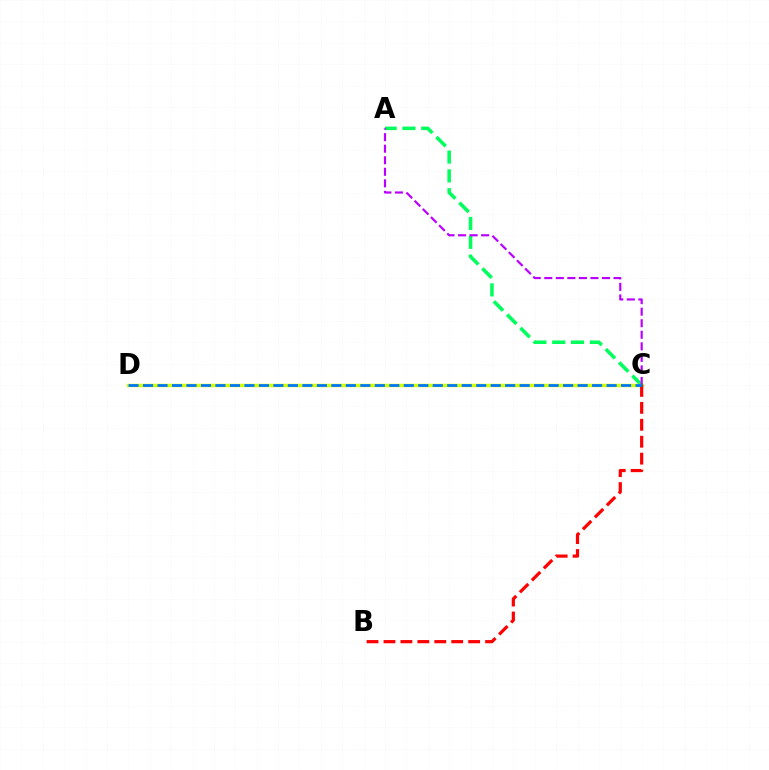{('A', 'C'): [{'color': '#00ff5c', 'line_style': 'dashed', 'thickness': 2.56}, {'color': '#b900ff', 'line_style': 'dashed', 'thickness': 1.57}], ('C', 'D'): [{'color': '#d1ff00', 'line_style': 'solid', 'thickness': 2.46}, {'color': '#0074ff', 'line_style': 'dashed', 'thickness': 1.97}], ('B', 'C'): [{'color': '#ff0000', 'line_style': 'dashed', 'thickness': 2.3}]}